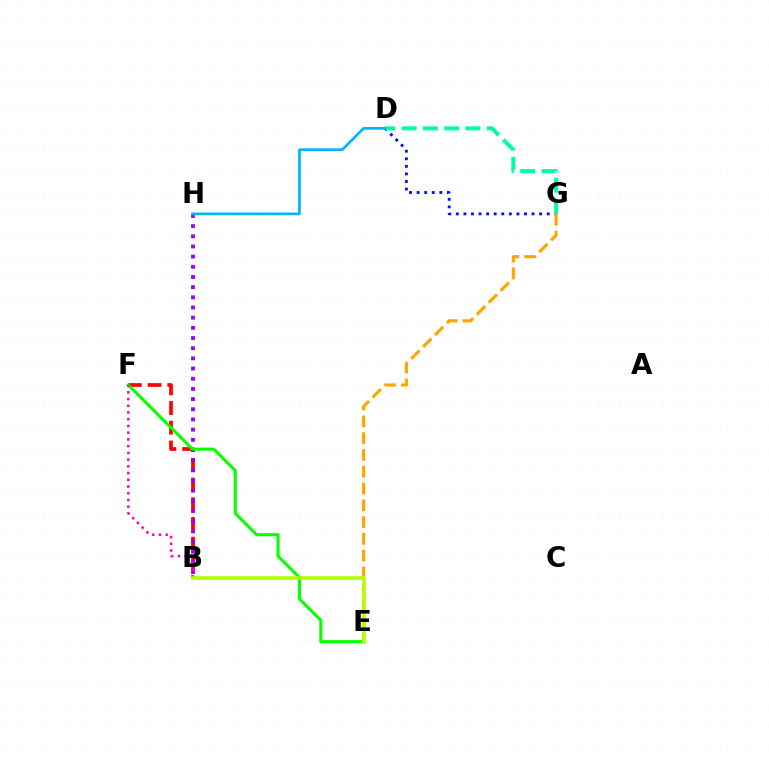{('B', 'F'): [{'color': '#ff0000', 'line_style': 'dashed', 'thickness': 2.68}, {'color': '#ff00bd', 'line_style': 'dotted', 'thickness': 1.83}], ('D', 'G'): [{'color': '#0010ff', 'line_style': 'dotted', 'thickness': 2.06}, {'color': '#00ff9d', 'line_style': 'dashed', 'thickness': 2.89}], ('B', 'H'): [{'color': '#9b00ff', 'line_style': 'dotted', 'thickness': 2.76}], ('E', 'F'): [{'color': '#08ff00', 'line_style': 'solid', 'thickness': 2.21}], ('E', 'G'): [{'color': '#ffa500', 'line_style': 'dashed', 'thickness': 2.28}], ('D', 'H'): [{'color': '#00b5ff', 'line_style': 'solid', 'thickness': 1.96}], ('B', 'E'): [{'color': '#b3ff00', 'line_style': 'solid', 'thickness': 2.62}]}